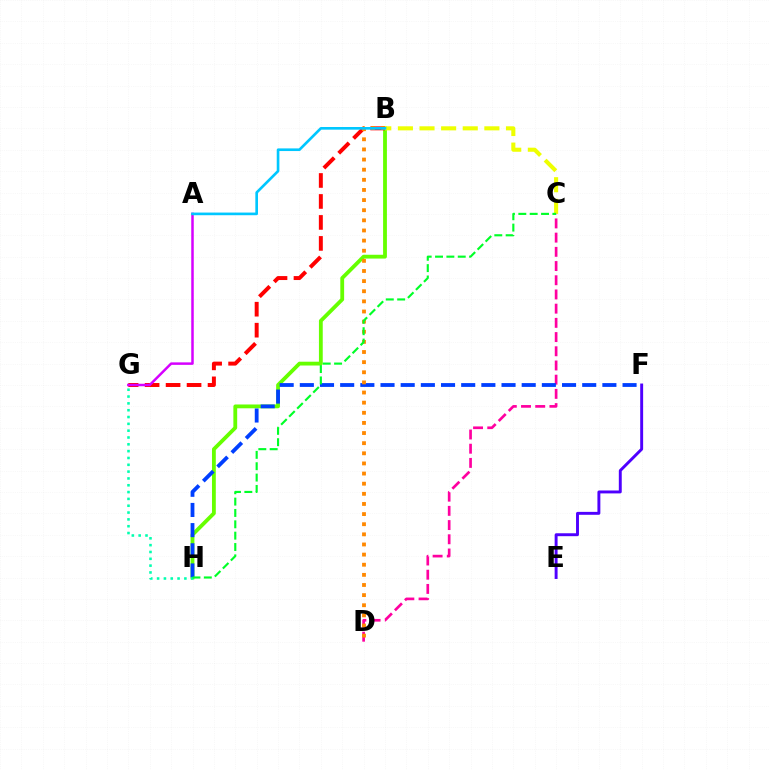{('B', 'H'): [{'color': '#66ff00', 'line_style': 'solid', 'thickness': 2.74}], ('B', 'C'): [{'color': '#eeff00', 'line_style': 'dashed', 'thickness': 2.94}], ('C', 'D'): [{'color': '#ff00a0', 'line_style': 'dashed', 'thickness': 1.93}], ('E', 'F'): [{'color': '#4f00ff', 'line_style': 'solid', 'thickness': 2.1}], ('F', 'H'): [{'color': '#003fff', 'line_style': 'dashed', 'thickness': 2.74}], ('G', 'H'): [{'color': '#00ffaf', 'line_style': 'dotted', 'thickness': 1.85}], ('B', 'G'): [{'color': '#ff0000', 'line_style': 'dashed', 'thickness': 2.85}], ('A', 'G'): [{'color': '#d600ff', 'line_style': 'solid', 'thickness': 1.79}], ('B', 'D'): [{'color': '#ff8800', 'line_style': 'dotted', 'thickness': 2.75}], ('C', 'H'): [{'color': '#00ff27', 'line_style': 'dashed', 'thickness': 1.54}], ('A', 'B'): [{'color': '#00c7ff', 'line_style': 'solid', 'thickness': 1.91}]}